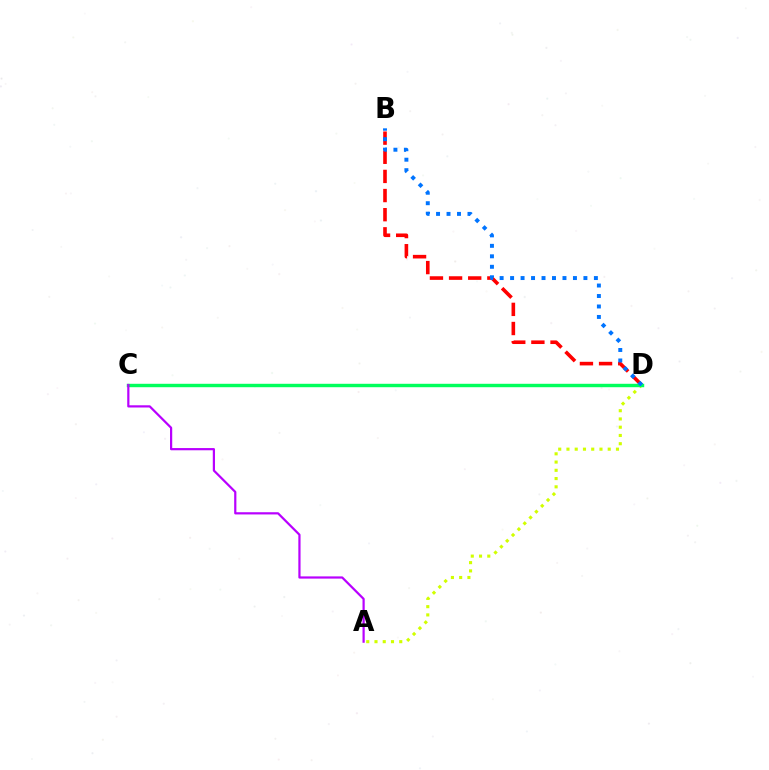{('A', 'D'): [{'color': '#d1ff00', 'line_style': 'dotted', 'thickness': 2.24}], ('B', 'D'): [{'color': '#ff0000', 'line_style': 'dashed', 'thickness': 2.6}, {'color': '#0074ff', 'line_style': 'dotted', 'thickness': 2.85}], ('C', 'D'): [{'color': '#00ff5c', 'line_style': 'solid', 'thickness': 2.46}], ('A', 'C'): [{'color': '#b900ff', 'line_style': 'solid', 'thickness': 1.59}]}